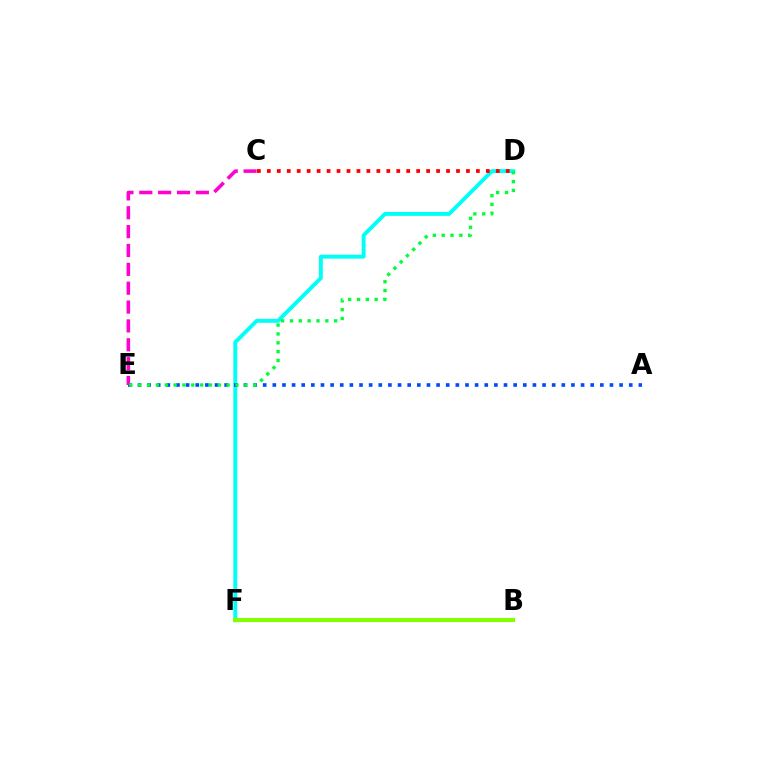{('D', 'F'): [{'color': '#00fff6', 'line_style': 'solid', 'thickness': 2.82}], ('A', 'E'): [{'color': '#004bff', 'line_style': 'dotted', 'thickness': 2.62}], ('C', 'E'): [{'color': '#ff00cf', 'line_style': 'dashed', 'thickness': 2.56}], ('B', 'F'): [{'color': '#ffbd00', 'line_style': 'dotted', 'thickness': 2.16}, {'color': '#7200ff', 'line_style': 'dotted', 'thickness': 1.98}, {'color': '#84ff00', 'line_style': 'solid', 'thickness': 2.96}], ('D', 'E'): [{'color': '#00ff39', 'line_style': 'dotted', 'thickness': 2.4}], ('C', 'D'): [{'color': '#ff0000', 'line_style': 'dotted', 'thickness': 2.7}]}